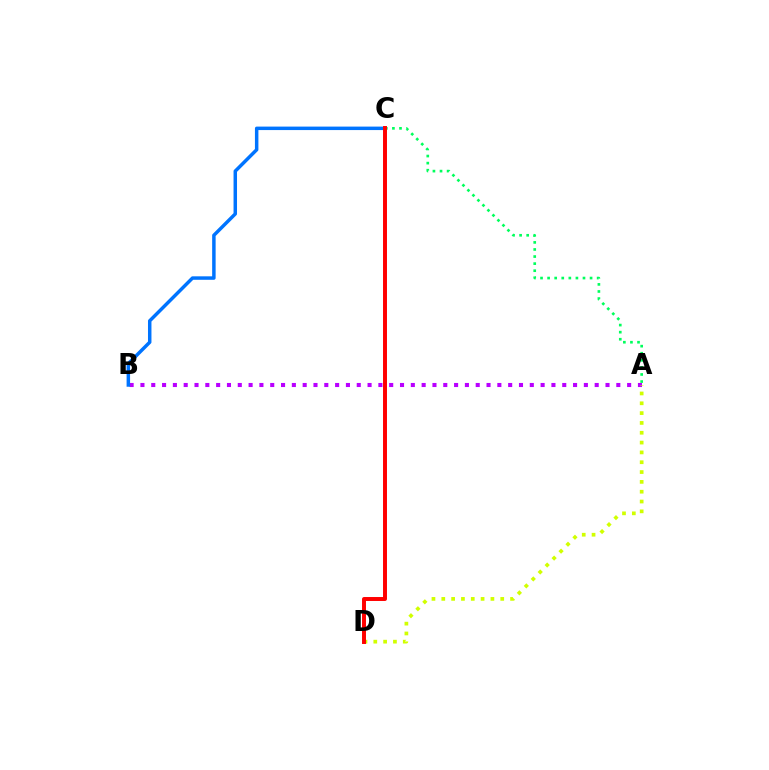{('A', 'B'): [{'color': '#b900ff', 'line_style': 'dotted', 'thickness': 2.94}], ('A', 'C'): [{'color': '#00ff5c', 'line_style': 'dotted', 'thickness': 1.92}], ('B', 'C'): [{'color': '#0074ff', 'line_style': 'solid', 'thickness': 2.5}], ('A', 'D'): [{'color': '#d1ff00', 'line_style': 'dotted', 'thickness': 2.67}], ('C', 'D'): [{'color': '#ff0000', 'line_style': 'solid', 'thickness': 2.85}]}